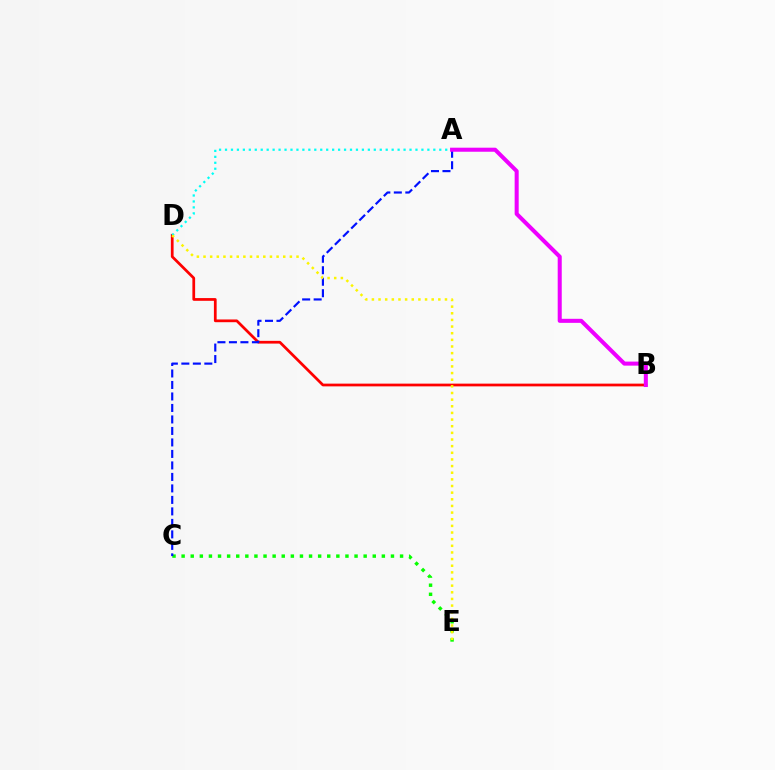{('C', 'E'): [{'color': '#08ff00', 'line_style': 'dotted', 'thickness': 2.47}], ('B', 'D'): [{'color': '#ff0000', 'line_style': 'solid', 'thickness': 1.97}], ('A', 'D'): [{'color': '#00fff6', 'line_style': 'dotted', 'thickness': 1.62}], ('A', 'C'): [{'color': '#0010ff', 'line_style': 'dashed', 'thickness': 1.56}], ('A', 'B'): [{'color': '#ee00ff', 'line_style': 'solid', 'thickness': 2.91}], ('D', 'E'): [{'color': '#fcf500', 'line_style': 'dotted', 'thickness': 1.81}]}